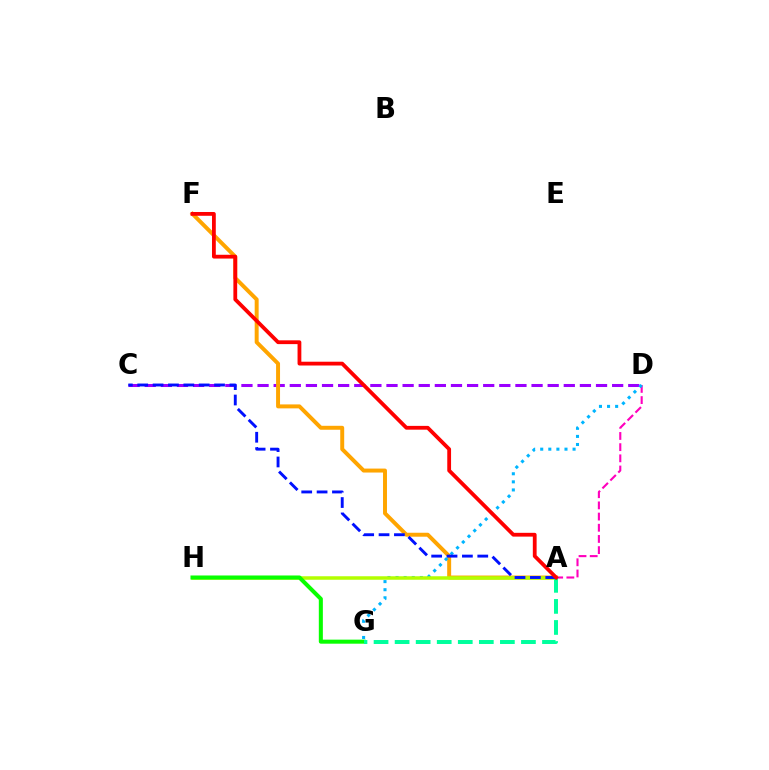{('C', 'D'): [{'color': '#9b00ff', 'line_style': 'dashed', 'thickness': 2.19}], ('A', 'D'): [{'color': '#ff00bd', 'line_style': 'dashed', 'thickness': 1.52}], ('A', 'F'): [{'color': '#ffa500', 'line_style': 'solid', 'thickness': 2.85}, {'color': '#ff0000', 'line_style': 'solid', 'thickness': 2.73}], ('D', 'G'): [{'color': '#00b5ff', 'line_style': 'dotted', 'thickness': 2.2}], ('A', 'H'): [{'color': '#b3ff00', 'line_style': 'solid', 'thickness': 2.52}], ('G', 'H'): [{'color': '#08ff00', 'line_style': 'solid', 'thickness': 2.91}], ('A', 'G'): [{'color': '#00ff9d', 'line_style': 'dashed', 'thickness': 2.86}], ('A', 'C'): [{'color': '#0010ff', 'line_style': 'dashed', 'thickness': 2.09}]}